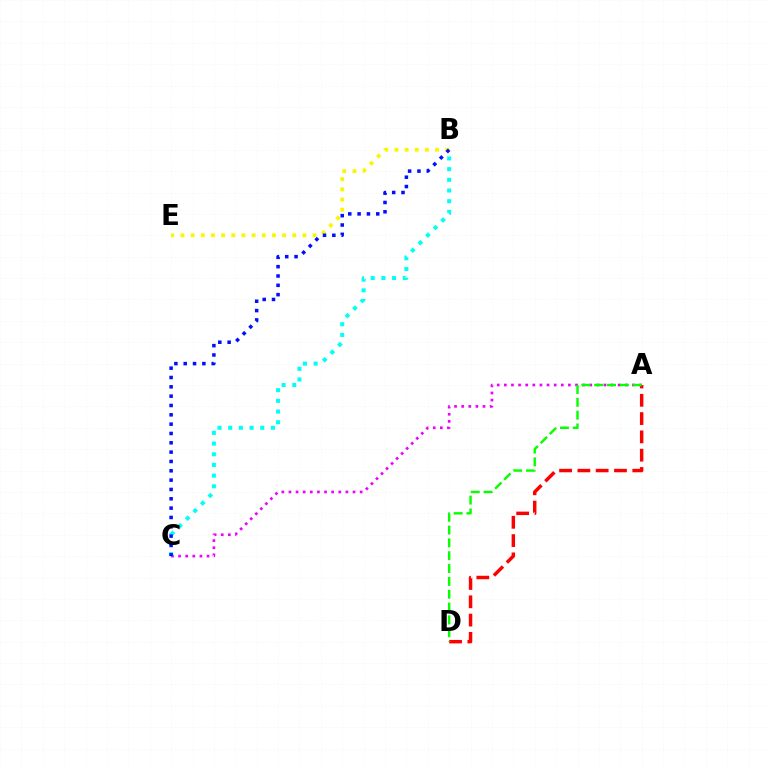{('B', 'E'): [{'color': '#fcf500', 'line_style': 'dotted', 'thickness': 2.76}], ('A', 'D'): [{'color': '#ff0000', 'line_style': 'dashed', 'thickness': 2.48}, {'color': '#08ff00', 'line_style': 'dashed', 'thickness': 1.74}], ('A', 'C'): [{'color': '#ee00ff', 'line_style': 'dotted', 'thickness': 1.93}], ('B', 'C'): [{'color': '#00fff6', 'line_style': 'dotted', 'thickness': 2.9}, {'color': '#0010ff', 'line_style': 'dotted', 'thickness': 2.53}]}